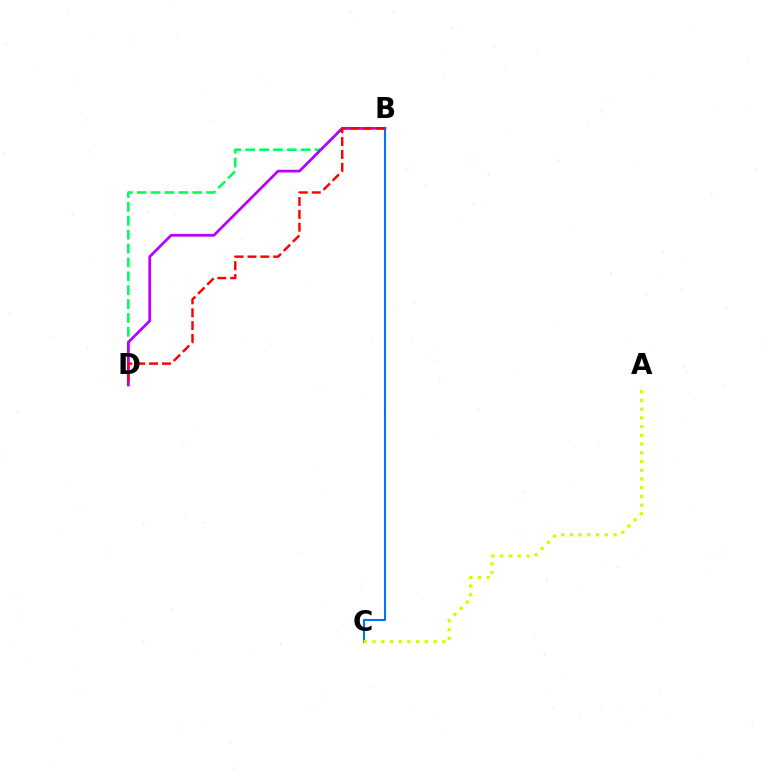{('B', 'D'): [{'color': '#00ff5c', 'line_style': 'dashed', 'thickness': 1.89}, {'color': '#b900ff', 'line_style': 'solid', 'thickness': 1.96}, {'color': '#ff0000', 'line_style': 'dashed', 'thickness': 1.75}], ('B', 'C'): [{'color': '#0074ff', 'line_style': 'solid', 'thickness': 1.5}], ('A', 'C'): [{'color': '#d1ff00', 'line_style': 'dotted', 'thickness': 2.37}]}